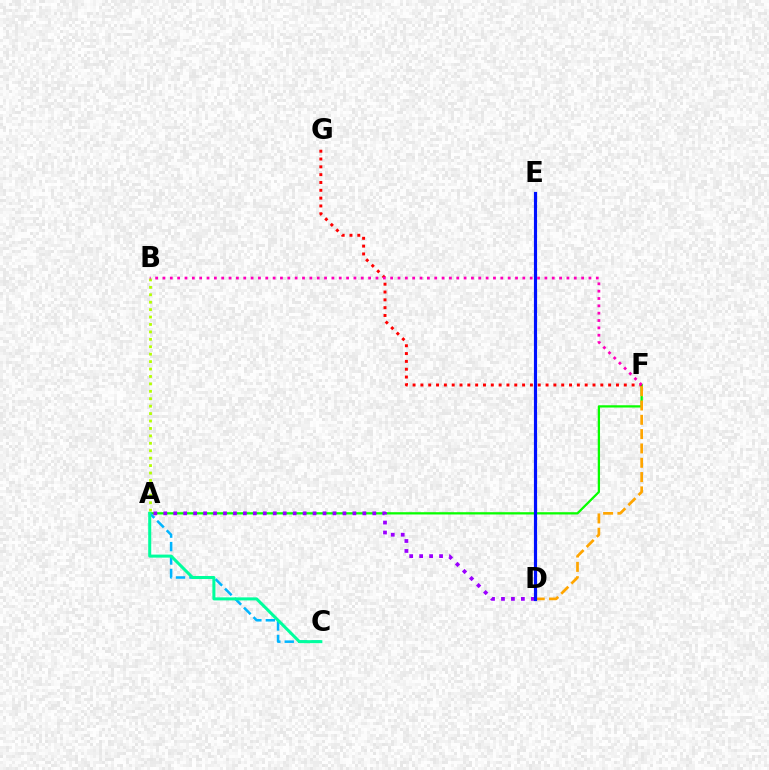{('A', 'F'): [{'color': '#08ff00', 'line_style': 'solid', 'thickness': 1.63}], ('A', 'C'): [{'color': '#00b5ff', 'line_style': 'dashed', 'thickness': 1.83}, {'color': '#00ff9d', 'line_style': 'solid', 'thickness': 2.18}], ('A', 'B'): [{'color': '#b3ff00', 'line_style': 'dotted', 'thickness': 2.02}], ('F', 'G'): [{'color': '#ff0000', 'line_style': 'dotted', 'thickness': 2.13}], ('D', 'F'): [{'color': '#ffa500', 'line_style': 'dashed', 'thickness': 1.95}], ('A', 'D'): [{'color': '#9b00ff', 'line_style': 'dotted', 'thickness': 2.7}], ('D', 'E'): [{'color': '#0010ff', 'line_style': 'solid', 'thickness': 2.27}], ('B', 'F'): [{'color': '#ff00bd', 'line_style': 'dotted', 'thickness': 2.0}]}